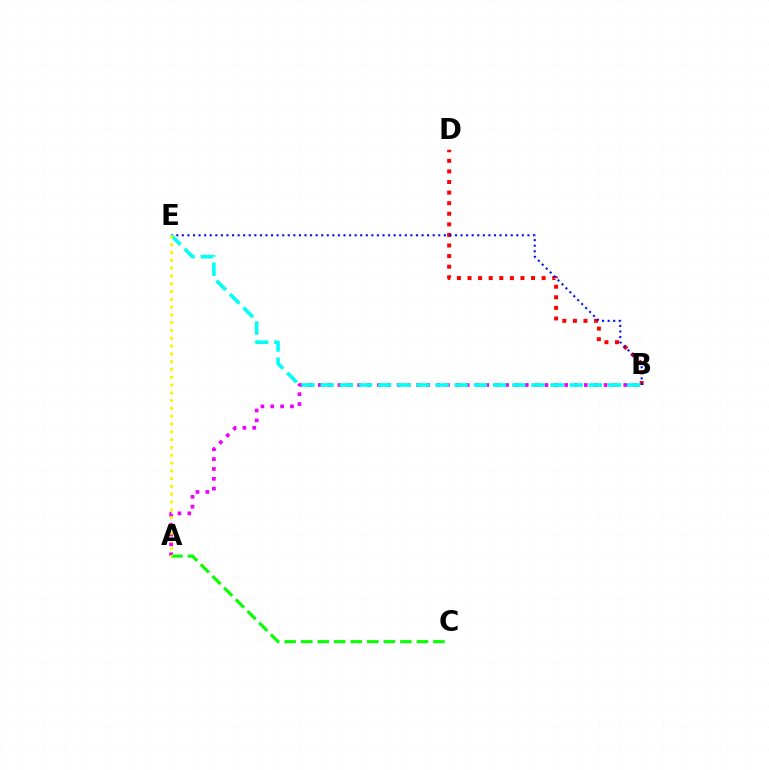{('A', 'B'): [{'color': '#ee00ff', 'line_style': 'dotted', 'thickness': 2.68}], ('B', 'D'): [{'color': '#ff0000', 'line_style': 'dotted', 'thickness': 2.88}], ('B', 'E'): [{'color': '#0010ff', 'line_style': 'dotted', 'thickness': 1.51}, {'color': '#00fff6', 'line_style': 'dashed', 'thickness': 2.6}], ('A', 'C'): [{'color': '#08ff00', 'line_style': 'dashed', 'thickness': 2.25}], ('A', 'E'): [{'color': '#fcf500', 'line_style': 'dotted', 'thickness': 2.12}]}